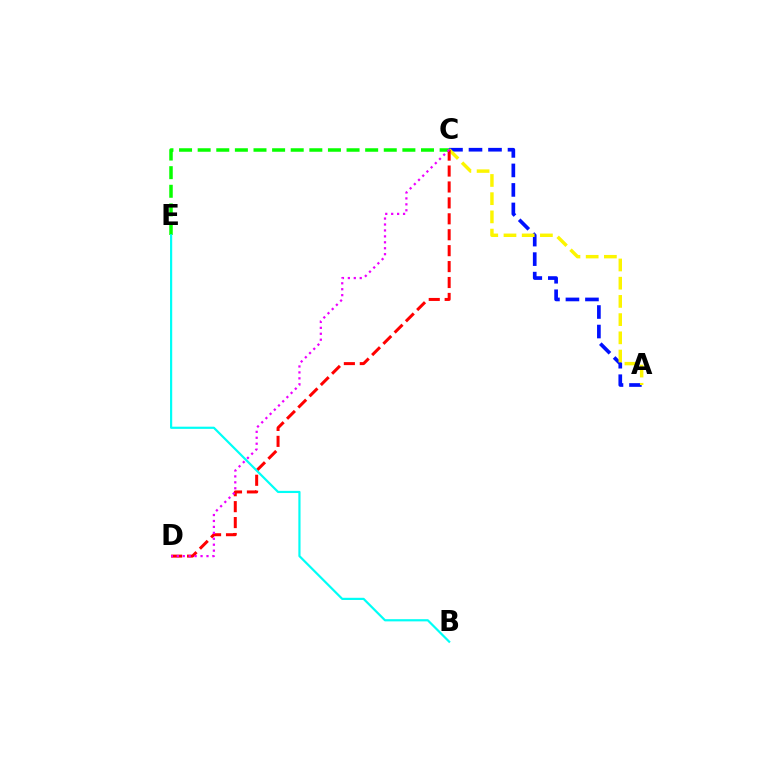{('A', 'C'): [{'color': '#0010ff', 'line_style': 'dashed', 'thickness': 2.65}, {'color': '#fcf500', 'line_style': 'dashed', 'thickness': 2.47}], ('C', 'E'): [{'color': '#08ff00', 'line_style': 'dashed', 'thickness': 2.53}], ('C', 'D'): [{'color': '#ff0000', 'line_style': 'dashed', 'thickness': 2.16}, {'color': '#ee00ff', 'line_style': 'dotted', 'thickness': 1.61}], ('B', 'E'): [{'color': '#00fff6', 'line_style': 'solid', 'thickness': 1.58}]}